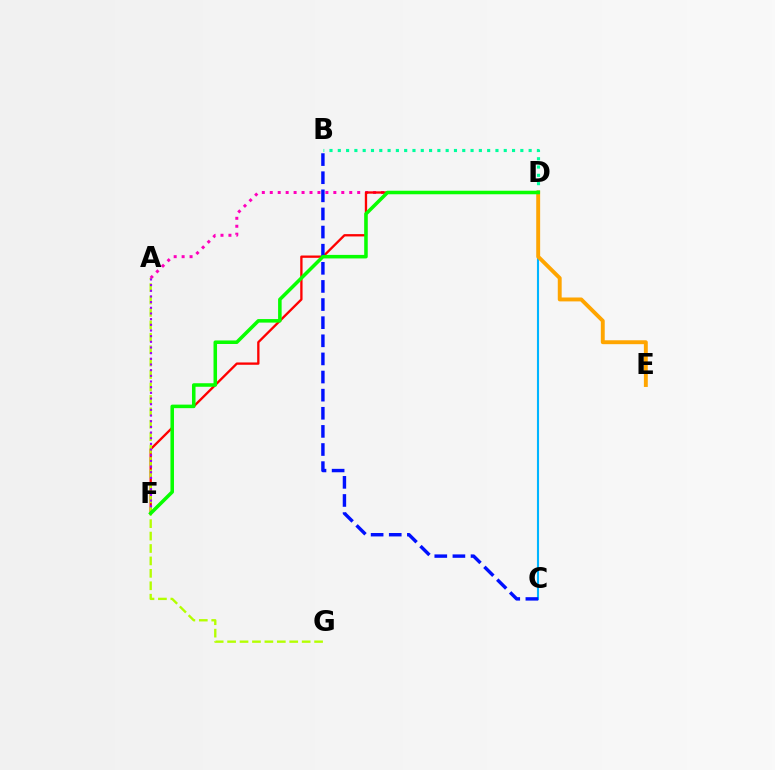{('B', 'D'): [{'color': '#00ff9d', 'line_style': 'dotted', 'thickness': 2.25}], ('A', 'D'): [{'color': '#ff00bd', 'line_style': 'dotted', 'thickness': 2.16}], ('D', 'F'): [{'color': '#ff0000', 'line_style': 'solid', 'thickness': 1.67}, {'color': '#08ff00', 'line_style': 'solid', 'thickness': 2.54}], ('A', 'G'): [{'color': '#b3ff00', 'line_style': 'dashed', 'thickness': 1.69}], ('A', 'F'): [{'color': '#9b00ff', 'line_style': 'dotted', 'thickness': 1.54}], ('C', 'D'): [{'color': '#00b5ff', 'line_style': 'solid', 'thickness': 1.52}], ('D', 'E'): [{'color': '#ffa500', 'line_style': 'solid', 'thickness': 2.81}], ('B', 'C'): [{'color': '#0010ff', 'line_style': 'dashed', 'thickness': 2.46}]}